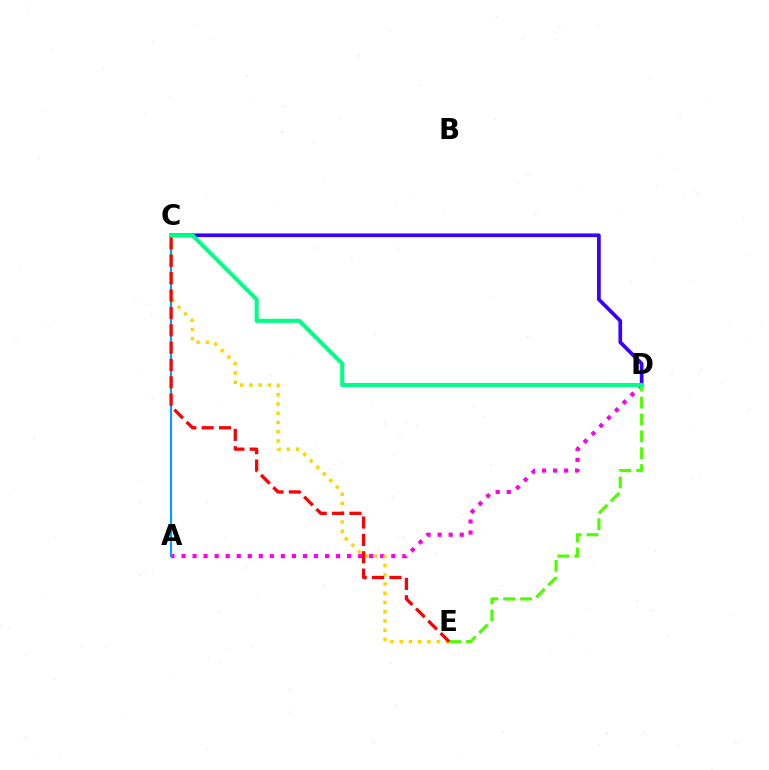{('C', 'D'): [{'color': '#3700ff', 'line_style': 'solid', 'thickness': 2.67}, {'color': '#00ff86', 'line_style': 'solid', 'thickness': 2.92}], ('A', 'D'): [{'color': '#ff00ed', 'line_style': 'dotted', 'thickness': 3.0}], ('C', 'E'): [{'color': '#ffd500', 'line_style': 'dotted', 'thickness': 2.51}, {'color': '#ff0000', 'line_style': 'dashed', 'thickness': 2.36}], ('A', 'C'): [{'color': '#009eff', 'line_style': 'solid', 'thickness': 1.52}], ('D', 'E'): [{'color': '#4fff00', 'line_style': 'dashed', 'thickness': 2.29}]}